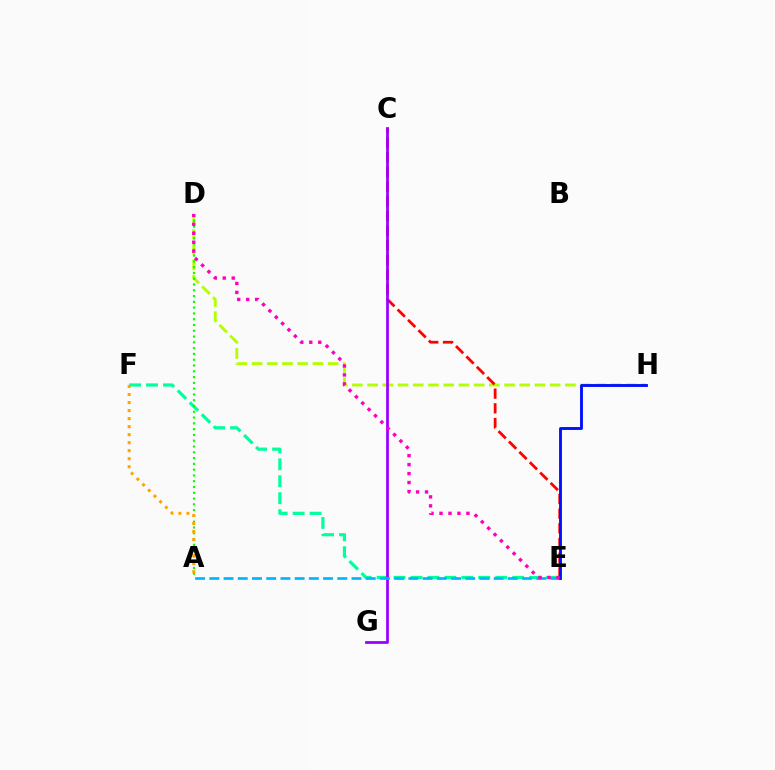{('D', 'H'): [{'color': '#b3ff00', 'line_style': 'dashed', 'thickness': 2.07}], ('C', 'E'): [{'color': '#ff0000', 'line_style': 'dashed', 'thickness': 2.0}], ('E', 'F'): [{'color': '#00ff9d', 'line_style': 'dashed', 'thickness': 2.3}], ('C', 'G'): [{'color': '#9b00ff', 'line_style': 'solid', 'thickness': 1.98}], ('A', 'E'): [{'color': '#00b5ff', 'line_style': 'dashed', 'thickness': 1.93}], ('E', 'H'): [{'color': '#0010ff', 'line_style': 'solid', 'thickness': 2.07}], ('A', 'D'): [{'color': '#08ff00', 'line_style': 'dotted', 'thickness': 1.57}], ('A', 'F'): [{'color': '#ffa500', 'line_style': 'dotted', 'thickness': 2.18}], ('D', 'E'): [{'color': '#ff00bd', 'line_style': 'dotted', 'thickness': 2.44}]}